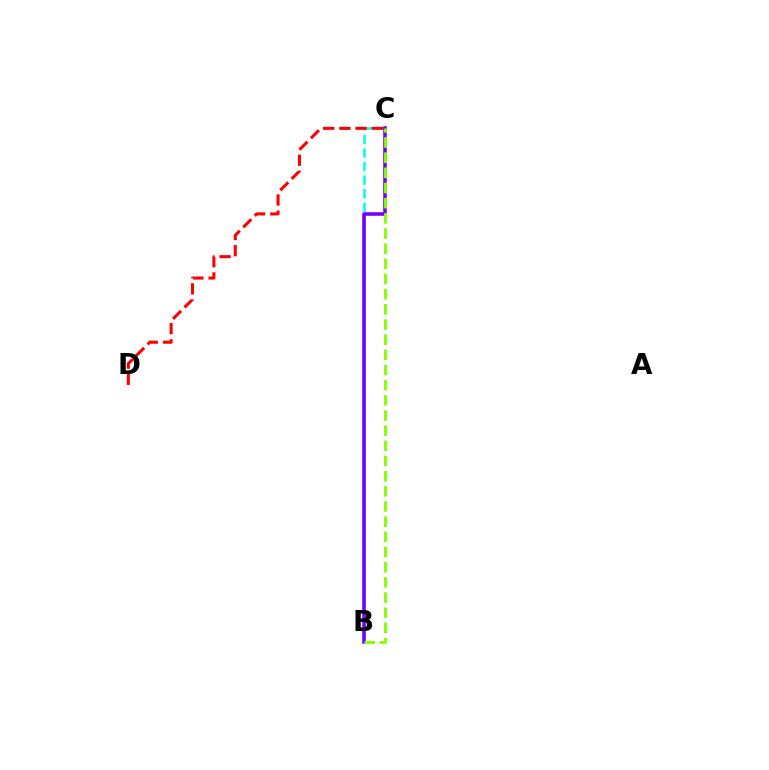{('B', 'C'): [{'color': '#00fff6', 'line_style': 'dashed', 'thickness': 1.85}, {'color': '#7200ff', 'line_style': 'solid', 'thickness': 2.57}, {'color': '#84ff00', 'line_style': 'dashed', 'thickness': 2.06}], ('C', 'D'): [{'color': '#ff0000', 'line_style': 'dashed', 'thickness': 2.2}]}